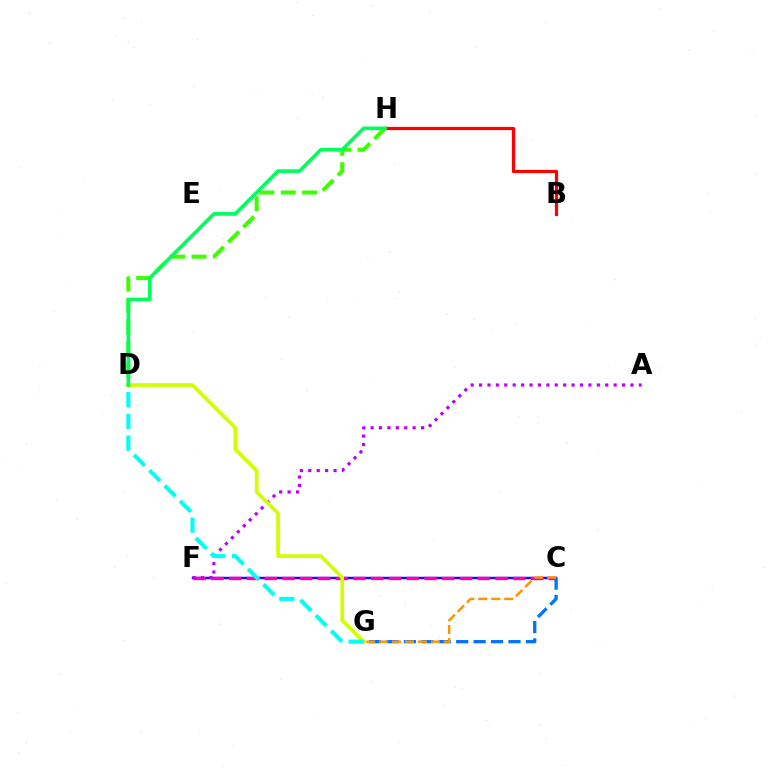{('B', 'H'): [{'color': '#ff0000', 'line_style': 'solid', 'thickness': 2.31}], ('C', 'F'): [{'color': '#2500ff', 'line_style': 'solid', 'thickness': 1.75}, {'color': '#ff00ac', 'line_style': 'dashed', 'thickness': 2.41}], ('A', 'F'): [{'color': '#b900ff', 'line_style': 'dotted', 'thickness': 2.29}], ('D', 'H'): [{'color': '#3dff00', 'line_style': 'dashed', 'thickness': 2.91}, {'color': '#00ff5c', 'line_style': 'solid', 'thickness': 2.6}], ('D', 'G'): [{'color': '#d1ff00', 'line_style': 'solid', 'thickness': 2.66}, {'color': '#00fff6', 'line_style': 'dashed', 'thickness': 2.95}], ('C', 'G'): [{'color': '#0074ff', 'line_style': 'dashed', 'thickness': 2.37}, {'color': '#ff9400', 'line_style': 'dashed', 'thickness': 1.76}]}